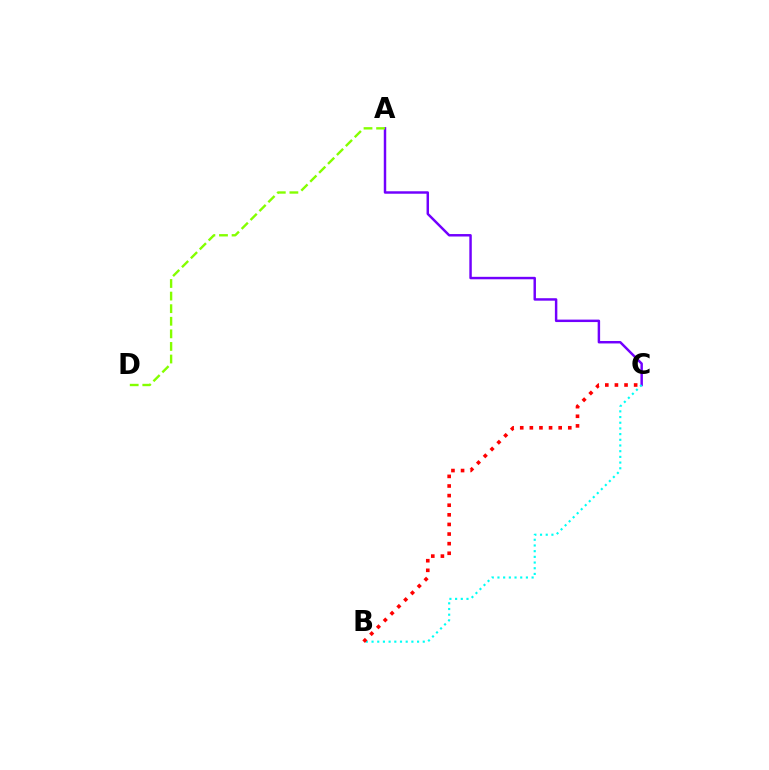{('A', 'C'): [{'color': '#7200ff', 'line_style': 'solid', 'thickness': 1.77}], ('A', 'D'): [{'color': '#84ff00', 'line_style': 'dashed', 'thickness': 1.71}], ('B', 'C'): [{'color': '#00fff6', 'line_style': 'dotted', 'thickness': 1.55}, {'color': '#ff0000', 'line_style': 'dotted', 'thickness': 2.61}]}